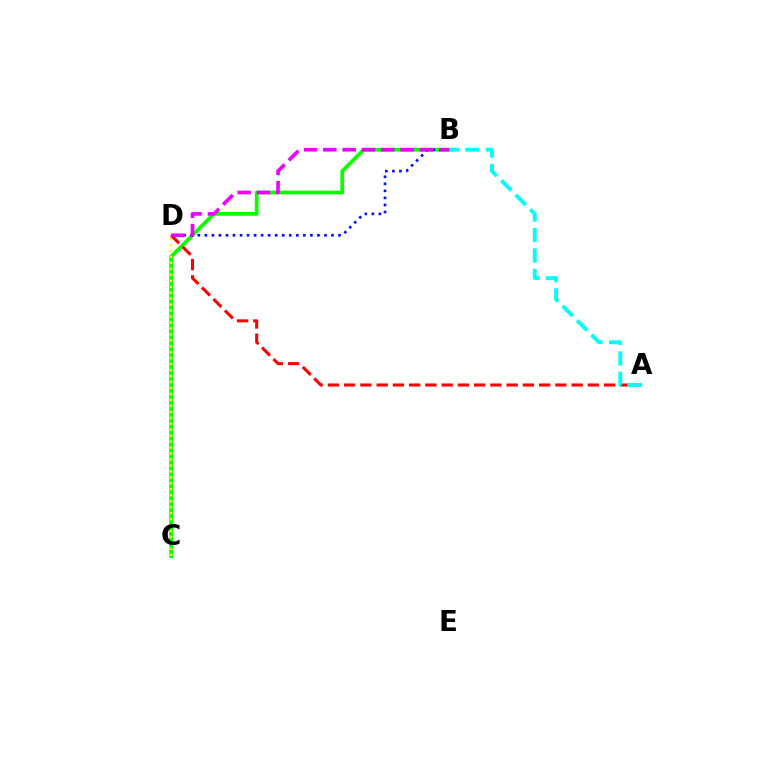{('B', 'C'): [{'color': '#08ff00', 'line_style': 'solid', 'thickness': 2.69}], ('C', 'D'): [{'color': '#fcf500', 'line_style': 'dotted', 'thickness': 1.62}], ('A', 'D'): [{'color': '#ff0000', 'line_style': 'dashed', 'thickness': 2.21}], ('B', 'D'): [{'color': '#0010ff', 'line_style': 'dotted', 'thickness': 1.91}, {'color': '#ee00ff', 'line_style': 'dashed', 'thickness': 2.62}], ('A', 'B'): [{'color': '#00fff6', 'line_style': 'dashed', 'thickness': 2.78}]}